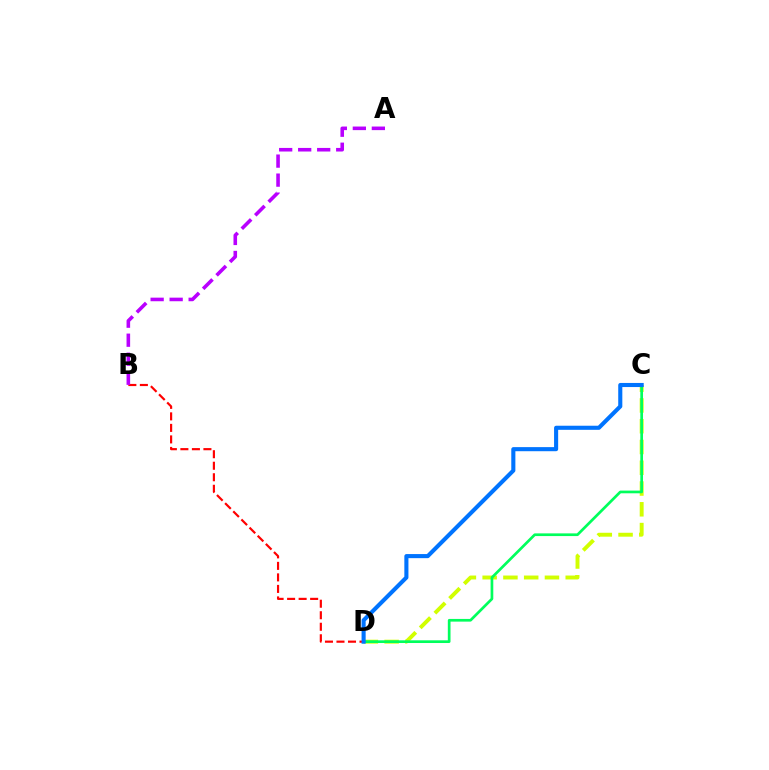{('C', 'D'): [{'color': '#d1ff00', 'line_style': 'dashed', 'thickness': 2.82}, {'color': '#00ff5c', 'line_style': 'solid', 'thickness': 1.94}, {'color': '#0074ff', 'line_style': 'solid', 'thickness': 2.95}], ('B', 'D'): [{'color': '#ff0000', 'line_style': 'dashed', 'thickness': 1.56}], ('A', 'B'): [{'color': '#b900ff', 'line_style': 'dashed', 'thickness': 2.58}]}